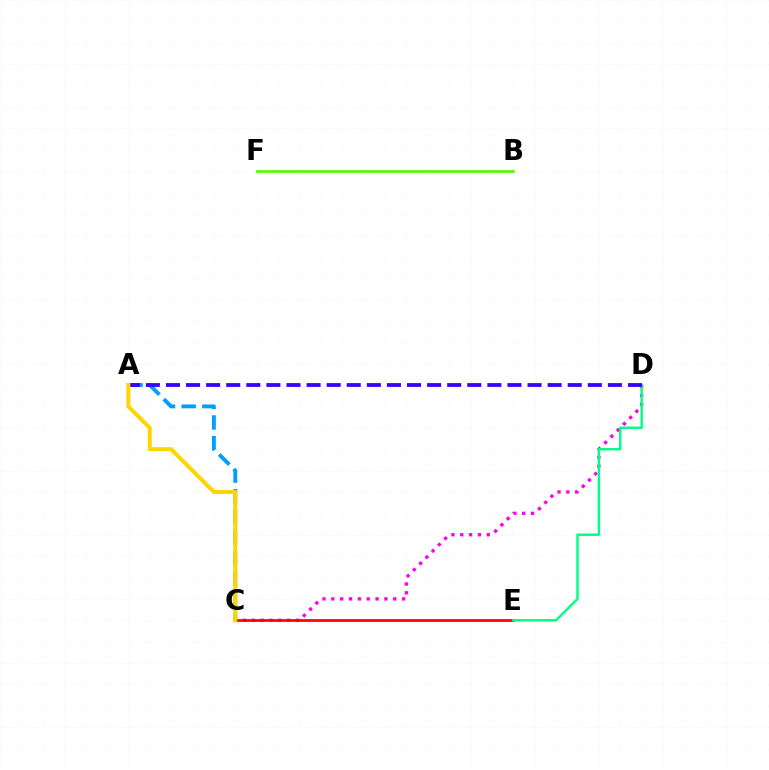{('A', 'C'): [{'color': '#009eff', 'line_style': 'dashed', 'thickness': 2.81}, {'color': '#ffd500', 'line_style': 'solid', 'thickness': 2.9}], ('C', 'D'): [{'color': '#ff00ed', 'line_style': 'dotted', 'thickness': 2.4}], ('C', 'E'): [{'color': '#ff0000', 'line_style': 'solid', 'thickness': 1.96}], ('D', 'E'): [{'color': '#00ff86', 'line_style': 'solid', 'thickness': 1.75}], ('A', 'D'): [{'color': '#3700ff', 'line_style': 'dashed', 'thickness': 2.73}], ('B', 'F'): [{'color': '#4fff00', 'line_style': 'solid', 'thickness': 1.94}]}